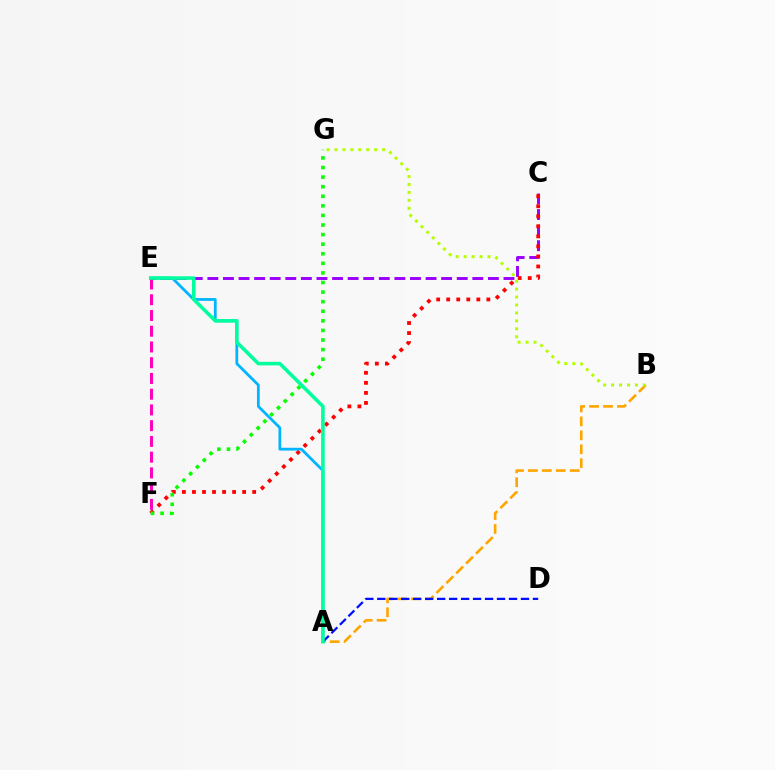{('A', 'B'): [{'color': '#ffa500', 'line_style': 'dashed', 'thickness': 1.89}], ('C', 'E'): [{'color': '#9b00ff', 'line_style': 'dashed', 'thickness': 2.12}], ('A', 'D'): [{'color': '#0010ff', 'line_style': 'dashed', 'thickness': 1.63}], ('C', 'F'): [{'color': '#ff0000', 'line_style': 'dotted', 'thickness': 2.73}], ('A', 'E'): [{'color': '#00b5ff', 'line_style': 'solid', 'thickness': 1.99}, {'color': '#00ff9d', 'line_style': 'solid', 'thickness': 2.56}], ('E', 'F'): [{'color': '#ff00bd', 'line_style': 'dashed', 'thickness': 2.14}], ('F', 'G'): [{'color': '#08ff00', 'line_style': 'dotted', 'thickness': 2.6}], ('B', 'G'): [{'color': '#b3ff00', 'line_style': 'dotted', 'thickness': 2.16}]}